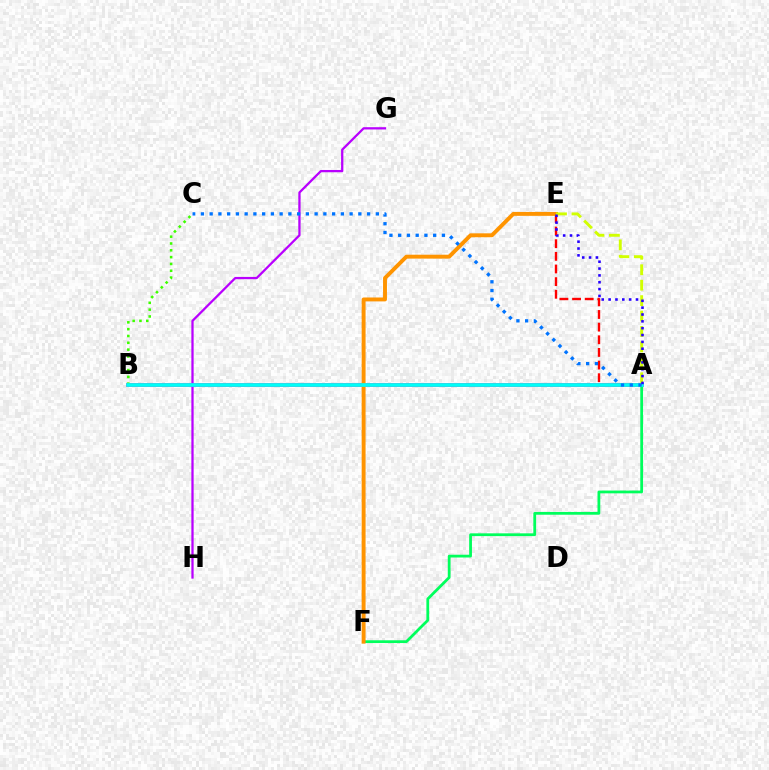{('A', 'B'): [{'color': '#ff00ac', 'line_style': 'solid', 'thickness': 2.6}, {'color': '#00fff6', 'line_style': 'solid', 'thickness': 2.63}], ('A', 'F'): [{'color': '#00ff5c', 'line_style': 'solid', 'thickness': 2.0}], ('B', 'C'): [{'color': '#3dff00', 'line_style': 'dotted', 'thickness': 1.85}], ('A', 'E'): [{'color': '#ff0000', 'line_style': 'dashed', 'thickness': 1.72}, {'color': '#d1ff00', 'line_style': 'dashed', 'thickness': 2.1}, {'color': '#2500ff', 'line_style': 'dotted', 'thickness': 1.86}], ('E', 'F'): [{'color': '#ff9400', 'line_style': 'solid', 'thickness': 2.82}], ('G', 'H'): [{'color': '#b900ff', 'line_style': 'solid', 'thickness': 1.63}], ('A', 'C'): [{'color': '#0074ff', 'line_style': 'dotted', 'thickness': 2.38}]}